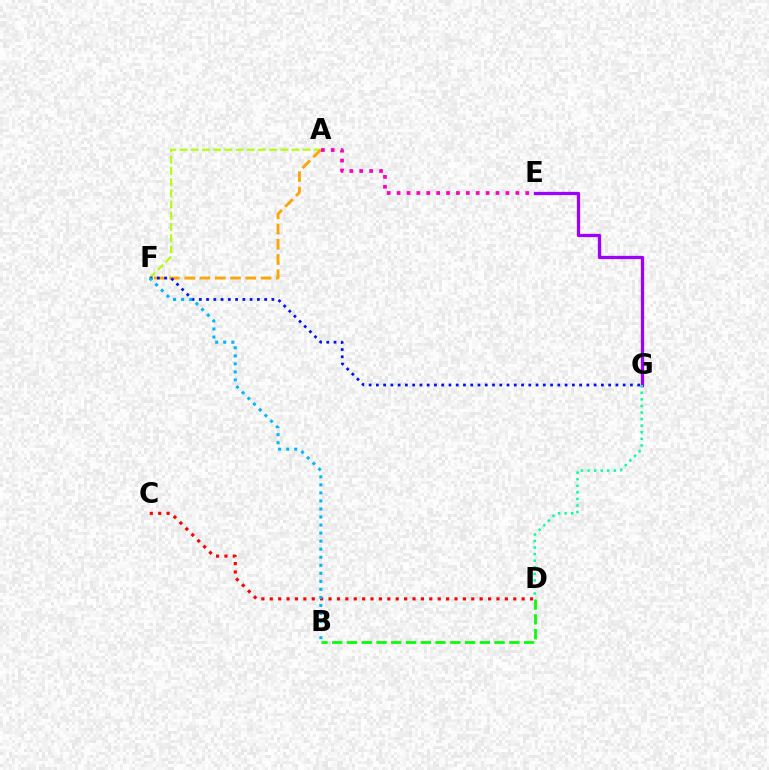{('A', 'F'): [{'color': '#b3ff00', 'line_style': 'dashed', 'thickness': 1.52}, {'color': '#ffa500', 'line_style': 'dashed', 'thickness': 2.07}], ('E', 'G'): [{'color': '#9b00ff', 'line_style': 'solid', 'thickness': 2.36}], ('D', 'G'): [{'color': '#00ff9d', 'line_style': 'dotted', 'thickness': 1.79}], ('C', 'D'): [{'color': '#ff0000', 'line_style': 'dotted', 'thickness': 2.28}], ('F', 'G'): [{'color': '#0010ff', 'line_style': 'dotted', 'thickness': 1.97}], ('B', 'F'): [{'color': '#00b5ff', 'line_style': 'dotted', 'thickness': 2.19}], ('A', 'E'): [{'color': '#ff00bd', 'line_style': 'dotted', 'thickness': 2.69}], ('B', 'D'): [{'color': '#08ff00', 'line_style': 'dashed', 'thickness': 2.0}]}